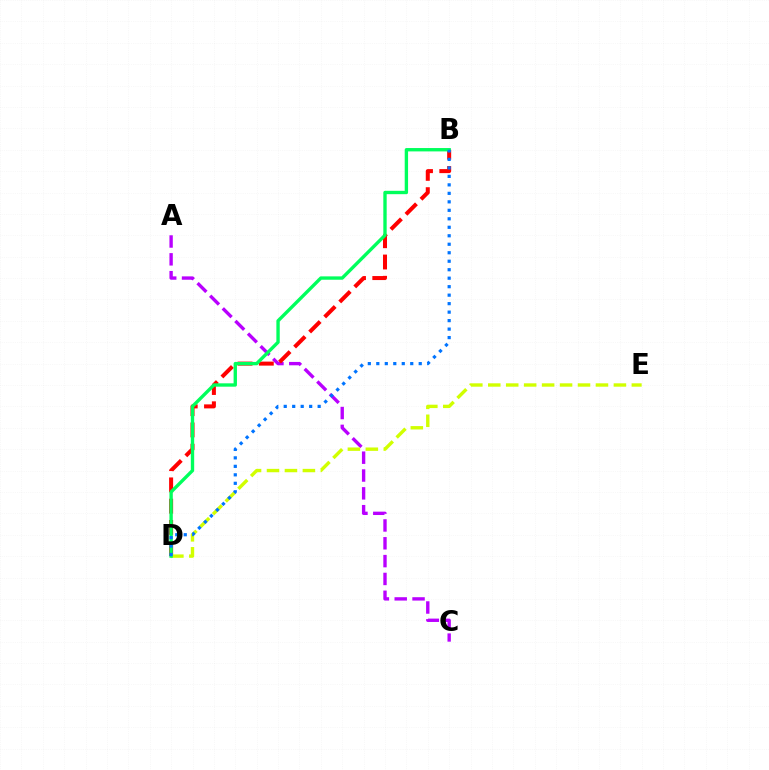{('A', 'C'): [{'color': '#b900ff', 'line_style': 'dashed', 'thickness': 2.42}], ('B', 'D'): [{'color': '#ff0000', 'line_style': 'dashed', 'thickness': 2.89}, {'color': '#00ff5c', 'line_style': 'solid', 'thickness': 2.42}, {'color': '#0074ff', 'line_style': 'dotted', 'thickness': 2.31}], ('D', 'E'): [{'color': '#d1ff00', 'line_style': 'dashed', 'thickness': 2.44}]}